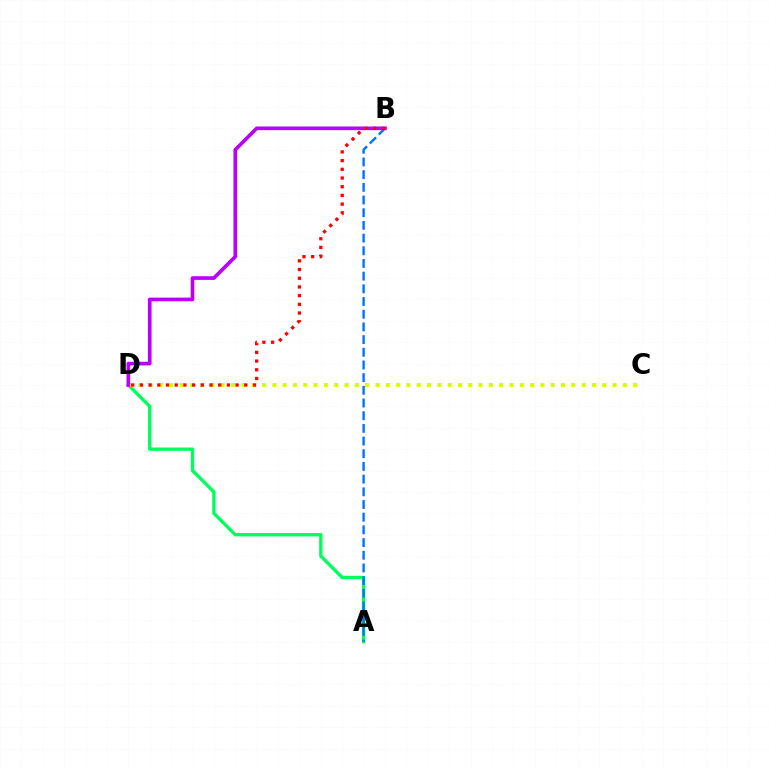{('A', 'D'): [{'color': '#00ff5c', 'line_style': 'solid', 'thickness': 2.41}], ('C', 'D'): [{'color': '#d1ff00', 'line_style': 'dotted', 'thickness': 2.8}], ('A', 'B'): [{'color': '#0074ff', 'line_style': 'dashed', 'thickness': 1.72}], ('B', 'D'): [{'color': '#b900ff', 'line_style': 'solid', 'thickness': 2.64}, {'color': '#ff0000', 'line_style': 'dotted', 'thickness': 2.36}]}